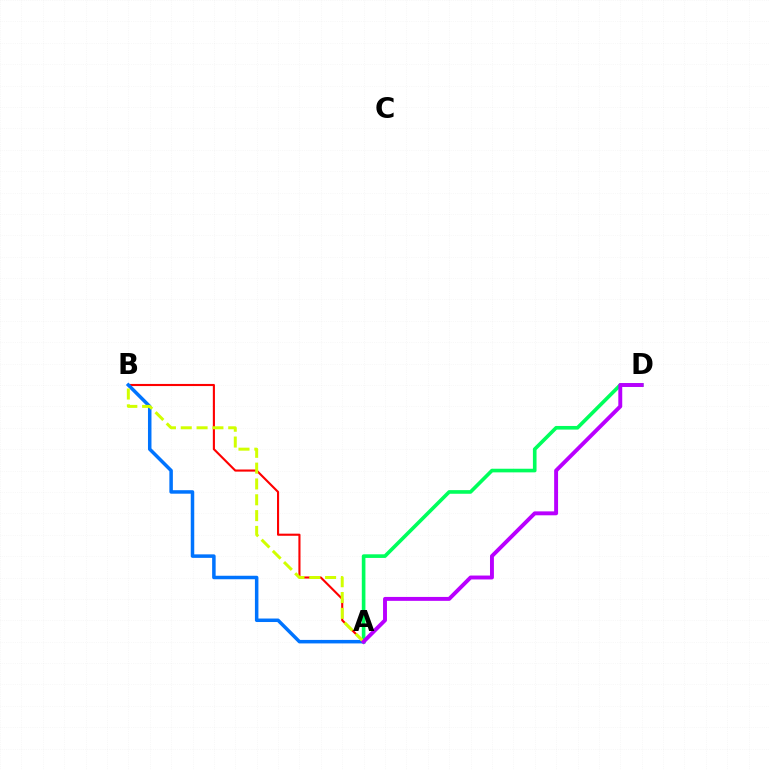{('A', 'B'): [{'color': '#ff0000', 'line_style': 'solid', 'thickness': 1.52}, {'color': '#0074ff', 'line_style': 'solid', 'thickness': 2.52}, {'color': '#d1ff00', 'line_style': 'dashed', 'thickness': 2.15}], ('A', 'D'): [{'color': '#00ff5c', 'line_style': 'solid', 'thickness': 2.62}, {'color': '#b900ff', 'line_style': 'solid', 'thickness': 2.82}]}